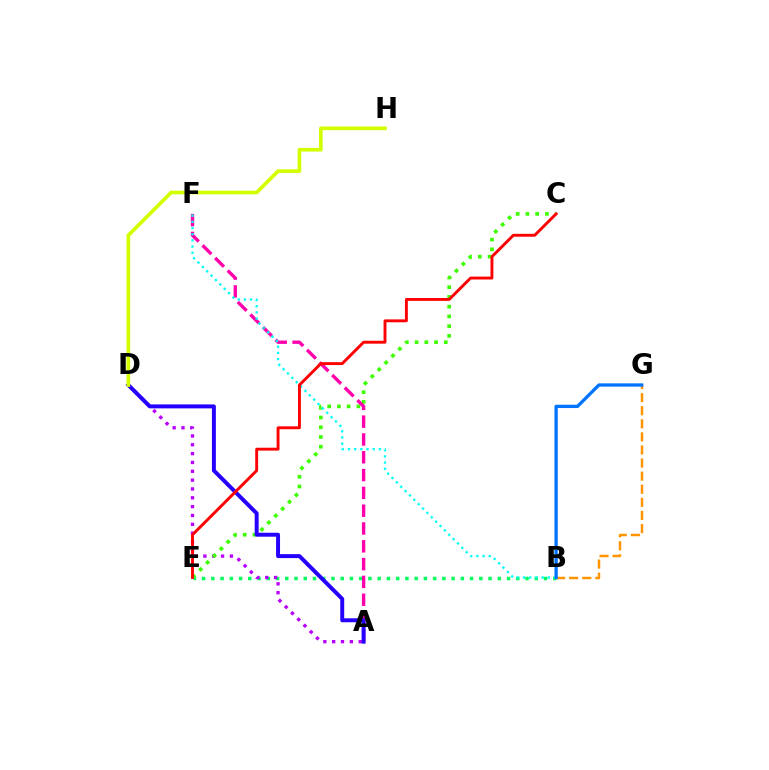{('B', 'E'): [{'color': '#00ff5c', 'line_style': 'dotted', 'thickness': 2.51}], ('A', 'D'): [{'color': '#b900ff', 'line_style': 'dotted', 'thickness': 2.4}, {'color': '#2500ff', 'line_style': 'solid', 'thickness': 2.85}], ('C', 'E'): [{'color': '#3dff00', 'line_style': 'dotted', 'thickness': 2.64}, {'color': '#ff0000', 'line_style': 'solid', 'thickness': 2.08}], ('A', 'F'): [{'color': '#ff00ac', 'line_style': 'dashed', 'thickness': 2.42}], ('B', 'G'): [{'color': '#ff9400', 'line_style': 'dashed', 'thickness': 1.78}, {'color': '#0074ff', 'line_style': 'solid', 'thickness': 2.38}], ('B', 'F'): [{'color': '#00fff6', 'line_style': 'dotted', 'thickness': 1.68}], ('D', 'H'): [{'color': '#d1ff00', 'line_style': 'solid', 'thickness': 2.65}]}